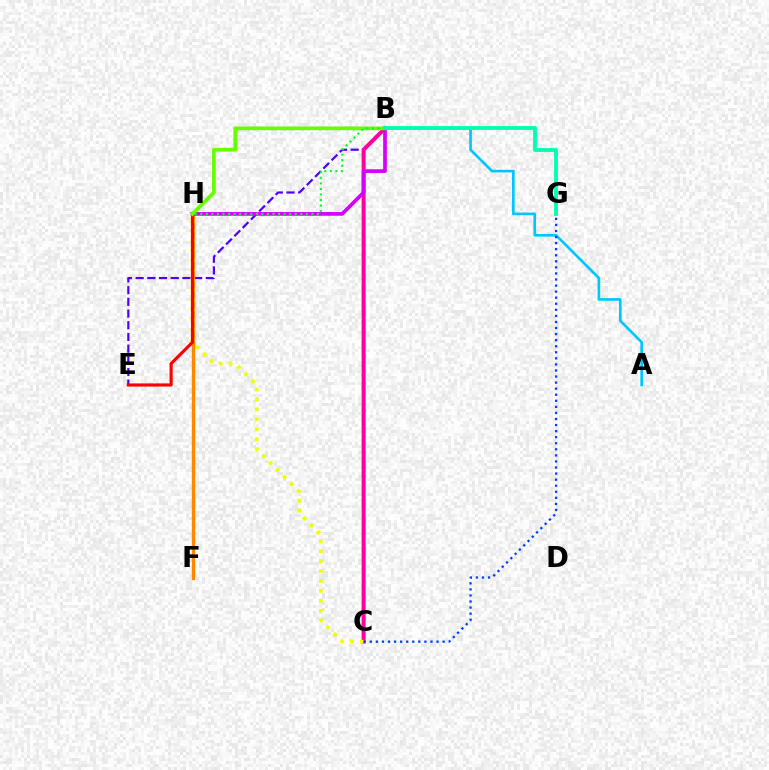{('A', 'B'): [{'color': '#00c7ff', 'line_style': 'solid', 'thickness': 1.92}], ('B', 'E'): [{'color': '#4f00ff', 'line_style': 'dashed', 'thickness': 1.59}], ('F', 'H'): [{'color': '#ff8800', 'line_style': 'solid', 'thickness': 2.43}], ('B', 'C'): [{'color': '#ff00a0', 'line_style': 'solid', 'thickness': 2.88}], ('C', 'H'): [{'color': '#eeff00', 'line_style': 'dotted', 'thickness': 2.69}], ('B', 'H'): [{'color': '#d600ff', 'line_style': 'solid', 'thickness': 2.67}, {'color': '#66ff00', 'line_style': 'solid', 'thickness': 2.68}, {'color': '#00ff27', 'line_style': 'dotted', 'thickness': 1.51}], ('E', 'H'): [{'color': '#ff0000', 'line_style': 'solid', 'thickness': 2.27}], ('C', 'G'): [{'color': '#003fff', 'line_style': 'dotted', 'thickness': 1.65}], ('B', 'G'): [{'color': '#00ffaf', 'line_style': 'solid', 'thickness': 2.73}]}